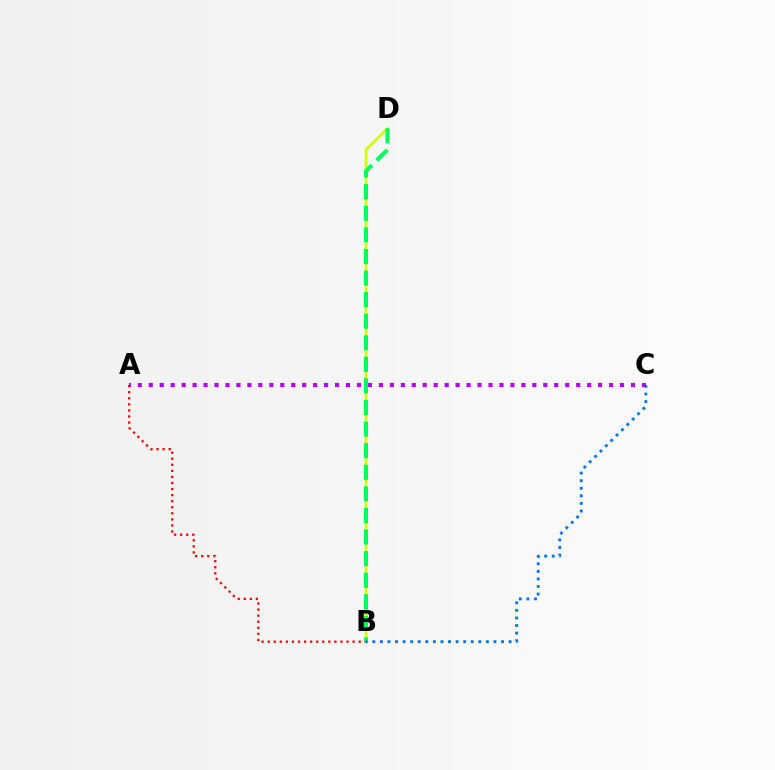{('A', 'C'): [{'color': '#b900ff', 'line_style': 'dotted', 'thickness': 2.98}], ('B', 'D'): [{'color': '#d1ff00', 'line_style': 'solid', 'thickness': 1.9}, {'color': '#00ff5c', 'line_style': 'dashed', 'thickness': 2.93}], ('A', 'B'): [{'color': '#ff0000', 'line_style': 'dotted', 'thickness': 1.65}], ('B', 'C'): [{'color': '#0074ff', 'line_style': 'dotted', 'thickness': 2.06}]}